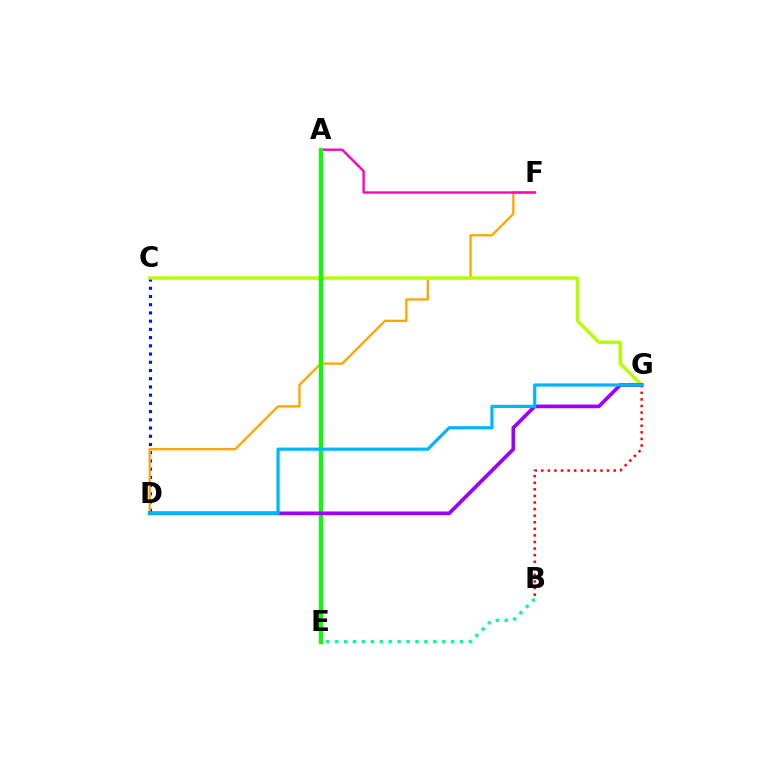{('C', 'D'): [{'color': '#0010ff', 'line_style': 'dotted', 'thickness': 2.23}], ('D', 'F'): [{'color': '#ffa500', 'line_style': 'solid', 'thickness': 1.66}], ('B', 'E'): [{'color': '#00ff9d', 'line_style': 'dotted', 'thickness': 2.42}], ('B', 'G'): [{'color': '#ff0000', 'line_style': 'dotted', 'thickness': 1.79}], ('A', 'F'): [{'color': '#ff00bd', 'line_style': 'solid', 'thickness': 1.71}], ('C', 'G'): [{'color': '#b3ff00', 'line_style': 'solid', 'thickness': 2.43}], ('A', 'E'): [{'color': '#08ff00', 'line_style': 'solid', 'thickness': 2.99}], ('D', 'G'): [{'color': '#9b00ff', 'line_style': 'solid', 'thickness': 2.66}, {'color': '#00b5ff', 'line_style': 'solid', 'thickness': 2.3}]}